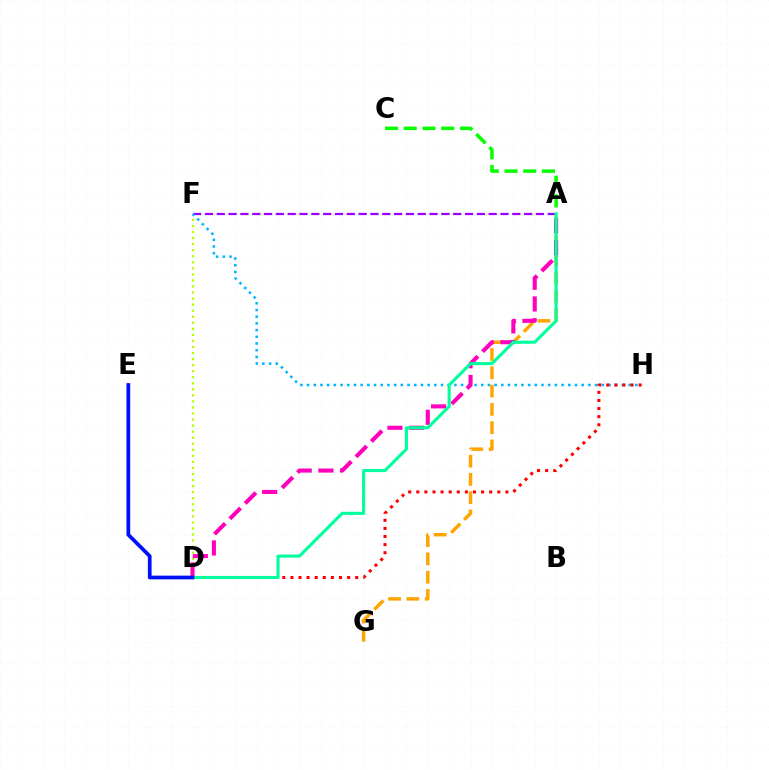{('D', 'F'): [{'color': '#b3ff00', 'line_style': 'dotted', 'thickness': 1.64}], ('A', 'G'): [{'color': '#ffa500', 'line_style': 'dashed', 'thickness': 2.48}], ('A', 'F'): [{'color': '#9b00ff', 'line_style': 'dashed', 'thickness': 1.61}], ('F', 'H'): [{'color': '#00b5ff', 'line_style': 'dotted', 'thickness': 1.82}], ('A', 'C'): [{'color': '#08ff00', 'line_style': 'dashed', 'thickness': 2.54}], ('D', 'H'): [{'color': '#ff0000', 'line_style': 'dotted', 'thickness': 2.2}], ('A', 'D'): [{'color': '#ff00bd', 'line_style': 'dashed', 'thickness': 2.95}, {'color': '#00ff9d', 'line_style': 'solid', 'thickness': 2.23}], ('D', 'E'): [{'color': '#0010ff', 'line_style': 'solid', 'thickness': 2.69}]}